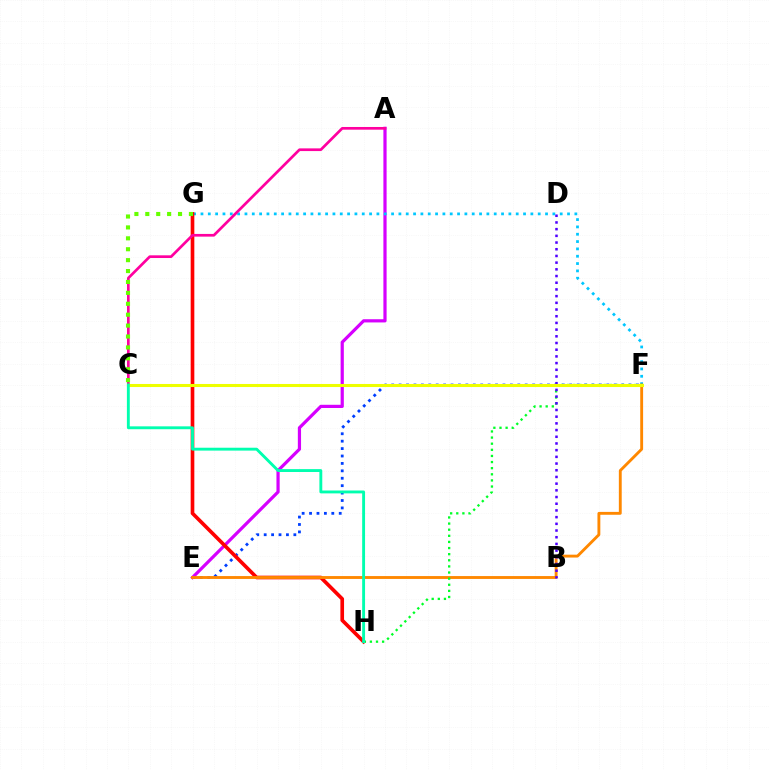{('E', 'F'): [{'color': '#003fff', 'line_style': 'dotted', 'thickness': 2.02}, {'color': '#ff8800', 'line_style': 'solid', 'thickness': 2.07}], ('A', 'E'): [{'color': '#d600ff', 'line_style': 'solid', 'thickness': 2.31}], ('F', 'G'): [{'color': '#00c7ff', 'line_style': 'dotted', 'thickness': 1.99}], ('G', 'H'): [{'color': '#ff0000', 'line_style': 'solid', 'thickness': 2.63}], ('A', 'C'): [{'color': '#ff00a0', 'line_style': 'solid', 'thickness': 1.94}], ('C', 'G'): [{'color': '#66ff00', 'line_style': 'dotted', 'thickness': 2.96}], ('F', 'H'): [{'color': '#00ff27', 'line_style': 'dotted', 'thickness': 1.66}], ('B', 'D'): [{'color': '#4f00ff', 'line_style': 'dotted', 'thickness': 1.82}], ('C', 'F'): [{'color': '#eeff00', 'line_style': 'solid', 'thickness': 2.2}], ('C', 'H'): [{'color': '#00ffaf', 'line_style': 'solid', 'thickness': 2.07}]}